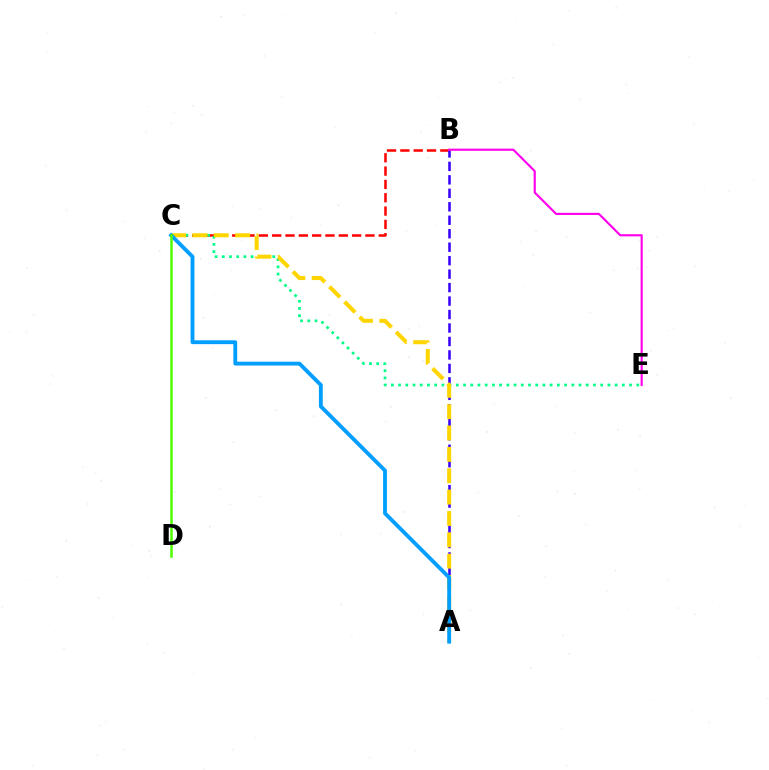{('B', 'C'): [{'color': '#ff0000', 'line_style': 'dashed', 'thickness': 1.81}], ('A', 'B'): [{'color': '#3700ff', 'line_style': 'dashed', 'thickness': 1.83}], ('C', 'E'): [{'color': '#00ff86', 'line_style': 'dotted', 'thickness': 1.96}], ('A', 'C'): [{'color': '#ffd500', 'line_style': 'dashed', 'thickness': 2.9}, {'color': '#009eff', 'line_style': 'solid', 'thickness': 2.77}], ('C', 'D'): [{'color': '#4fff00', 'line_style': 'solid', 'thickness': 1.81}], ('B', 'E'): [{'color': '#ff00ed', 'line_style': 'solid', 'thickness': 1.54}]}